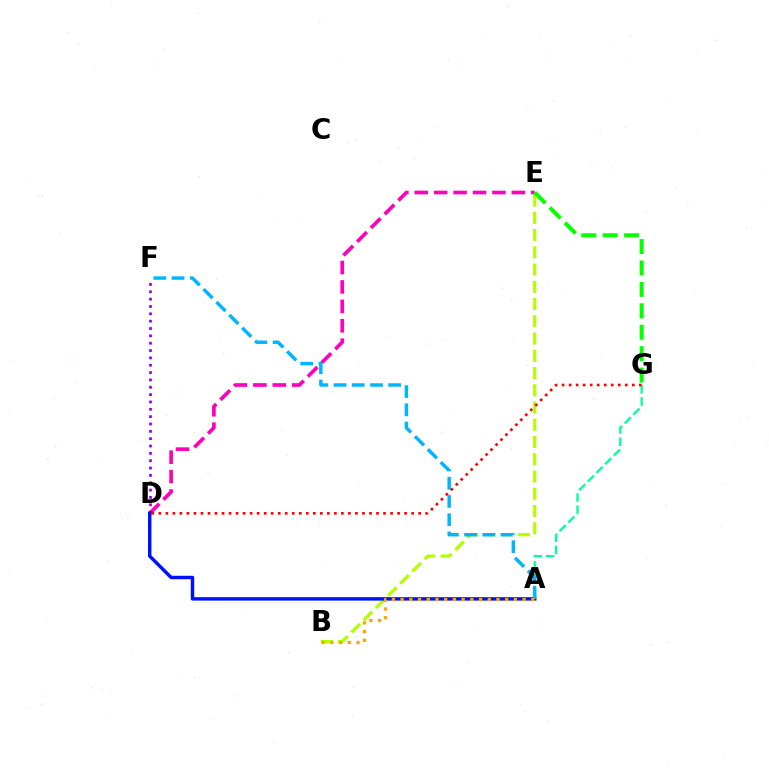{('A', 'G'): [{'color': '#00ff9d', 'line_style': 'dashed', 'thickness': 1.67}], ('D', 'E'): [{'color': '#ff00bd', 'line_style': 'dashed', 'thickness': 2.64}], ('D', 'F'): [{'color': '#9b00ff', 'line_style': 'dotted', 'thickness': 2.0}], ('B', 'E'): [{'color': '#b3ff00', 'line_style': 'dashed', 'thickness': 2.34}], ('A', 'D'): [{'color': '#0010ff', 'line_style': 'solid', 'thickness': 2.48}], ('A', 'F'): [{'color': '#00b5ff', 'line_style': 'dashed', 'thickness': 2.48}], ('E', 'G'): [{'color': '#08ff00', 'line_style': 'dashed', 'thickness': 2.91}], ('A', 'B'): [{'color': '#ffa500', 'line_style': 'dotted', 'thickness': 2.37}], ('D', 'G'): [{'color': '#ff0000', 'line_style': 'dotted', 'thickness': 1.91}]}